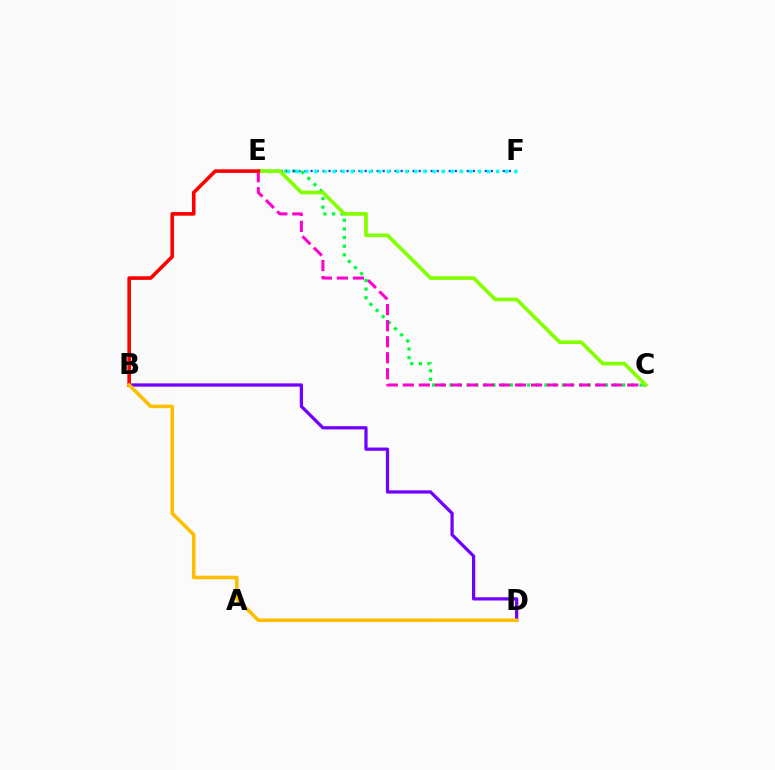{('C', 'E'): [{'color': '#00ff39', 'line_style': 'dotted', 'thickness': 2.35}, {'color': '#ff00cf', 'line_style': 'dashed', 'thickness': 2.18}, {'color': '#84ff00', 'line_style': 'solid', 'thickness': 2.65}], ('B', 'D'): [{'color': '#7200ff', 'line_style': 'solid', 'thickness': 2.33}, {'color': '#ffbd00', 'line_style': 'solid', 'thickness': 2.56}], ('E', 'F'): [{'color': '#004bff', 'line_style': 'dotted', 'thickness': 1.63}, {'color': '#00fff6', 'line_style': 'dotted', 'thickness': 2.47}], ('B', 'E'): [{'color': '#ff0000', 'line_style': 'solid', 'thickness': 2.6}]}